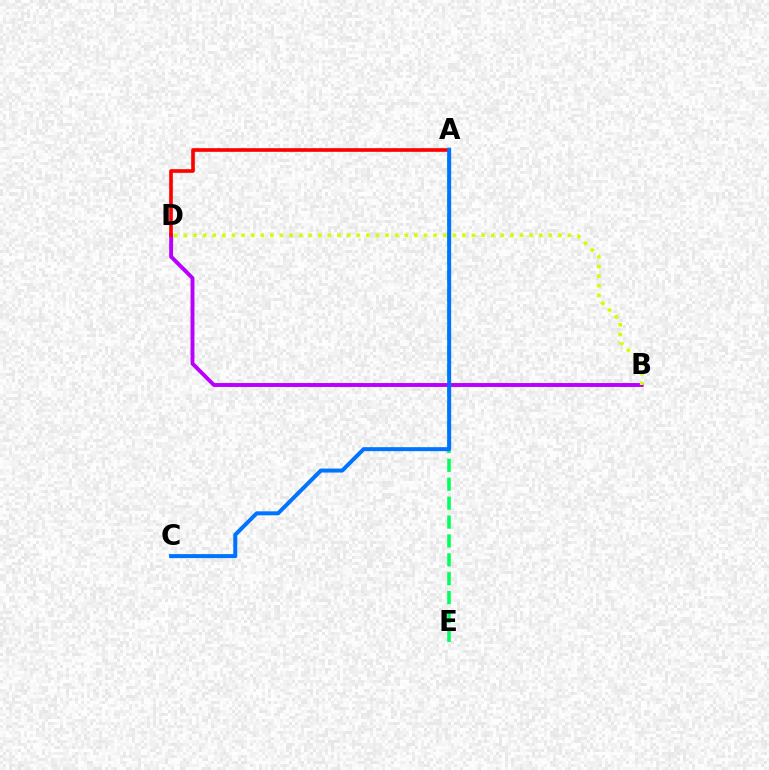{('A', 'E'): [{'color': '#00ff5c', 'line_style': 'dashed', 'thickness': 2.57}], ('B', 'D'): [{'color': '#b900ff', 'line_style': 'solid', 'thickness': 2.81}, {'color': '#d1ff00', 'line_style': 'dotted', 'thickness': 2.61}], ('A', 'D'): [{'color': '#ff0000', 'line_style': 'solid', 'thickness': 2.63}], ('A', 'C'): [{'color': '#0074ff', 'line_style': 'solid', 'thickness': 2.88}]}